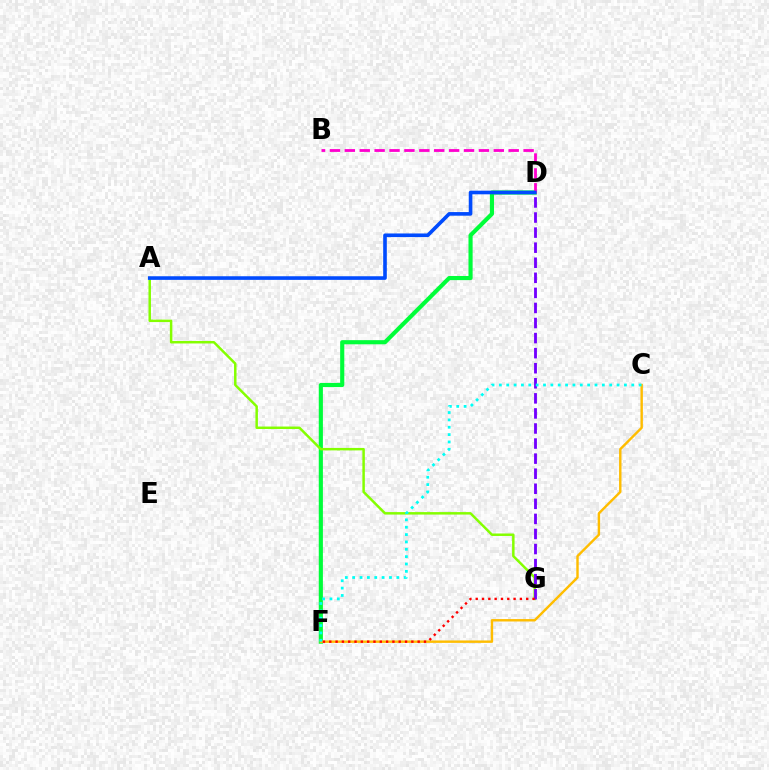{('D', 'F'): [{'color': '#00ff39', 'line_style': 'solid', 'thickness': 2.98}], ('A', 'G'): [{'color': '#84ff00', 'line_style': 'solid', 'thickness': 1.78}], ('D', 'G'): [{'color': '#7200ff', 'line_style': 'dashed', 'thickness': 2.05}], ('C', 'F'): [{'color': '#ffbd00', 'line_style': 'solid', 'thickness': 1.74}, {'color': '#00fff6', 'line_style': 'dotted', 'thickness': 2.0}], ('F', 'G'): [{'color': '#ff0000', 'line_style': 'dotted', 'thickness': 1.72}], ('B', 'D'): [{'color': '#ff00cf', 'line_style': 'dashed', 'thickness': 2.02}], ('A', 'D'): [{'color': '#004bff', 'line_style': 'solid', 'thickness': 2.61}]}